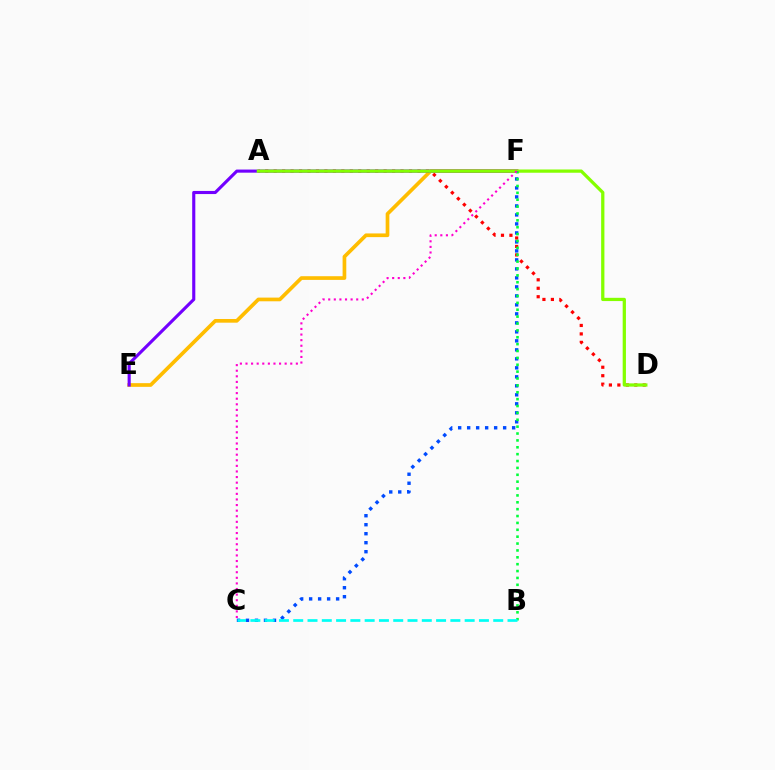{('E', 'F'): [{'color': '#ffbd00', 'line_style': 'solid', 'thickness': 2.65}, {'color': '#7200ff', 'line_style': 'solid', 'thickness': 2.25}], ('A', 'D'): [{'color': '#ff0000', 'line_style': 'dotted', 'thickness': 2.3}, {'color': '#84ff00', 'line_style': 'solid', 'thickness': 2.34}], ('C', 'F'): [{'color': '#004bff', 'line_style': 'dotted', 'thickness': 2.44}, {'color': '#ff00cf', 'line_style': 'dotted', 'thickness': 1.52}], ('B', 'F'): [{'color': '#00ff39', 'line_style': 'dotted', 'thickness': 1.87}], ('B', 'C'): [{'color': '#00fff6', 'line_style': 'dashed', 'thickness': 1.94}]}